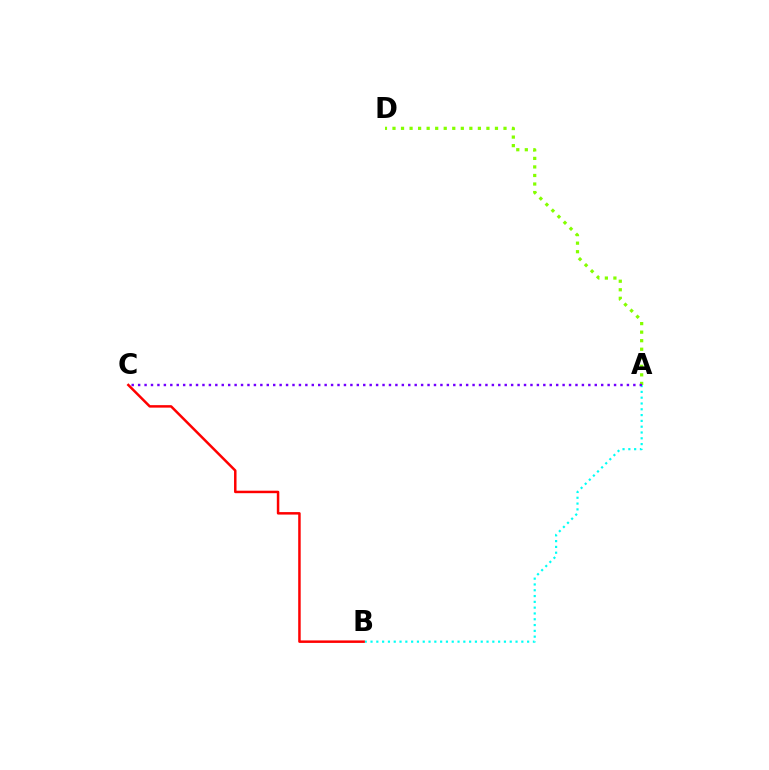{('A', 'B'): [{'color': '#00fff6', 'line_style': 'dotted', 'thickness': 1.58}], ('B', 'C'): [{'color': '#ff0000', 'line_style': 'solid', 'thickness': 1.79}], ('A', 'D'): [{'color': '#84ff00', 'line_style': 'dotted', 'thickness': 2.32}], ('A', 'C'): [{'color': '#7200ff', 'line_style': 'dotted', 'thickness': 1.75}]}